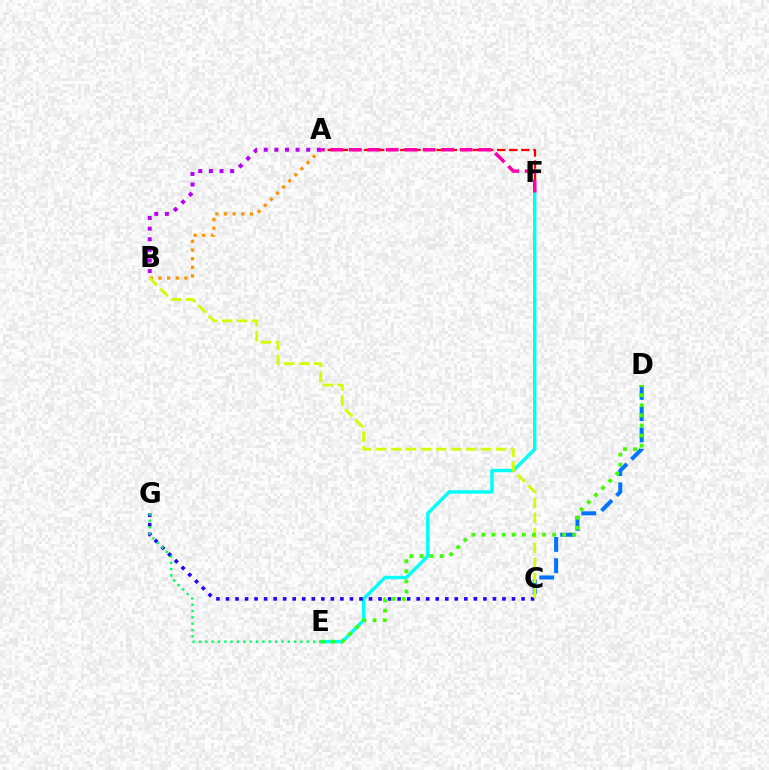{('A', 'F'): [{'color': '#ff0000', 'line_style': 'dashed', 'thickness': 1.64}, {'color': '#ff00ac', 'line_style': 'dashed', 'thickness': 2.51}], ('A', 'B'): [{'color': '#ff9400', 'line_style': 'dotted', 'thickness': 2.35}, {'color': '#b900ff', 'line_style': 'dotted', 'thickness': 2.88}], ('C', 'D'): [{'color': '#0074ff', 'line_style': 'dashed', 'thickness': 2.89}], ('E', 'F'): [{'color': '#00fff6', 'line_style': 'solid', 'thickness': 2.45}], ('C', 'G'): [{'color': '#2500ff', 'line_style': 'dotted', 'thickness': 2.59}], ('B', 'C'): [{'color': '#d1ff00', 'line_style': 'dashed', 'thickness': 2.04}], ('D', 'E'): [{'color': '#3dff00', 'line_style': 'dotted', 'thickness': 2.75}], ('E', 'G'): [{'color': '#00ff5c', 'line_style': 'dotted', 'thickness': 1.72}]}